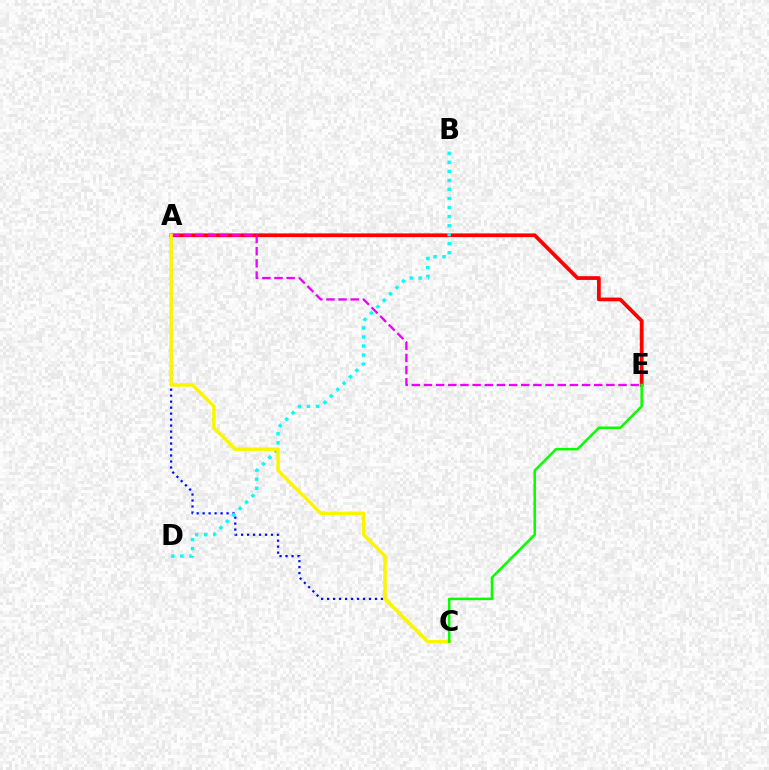{('A', 'C'): [{'color': '#0010ff', 'line_style': 'dotted', 'thickness': 1.63}, {'color': '#fcf500', 'line_style': 'solid', 'thickness': 2.51}], ('A', 'E'): [{'color': '#ff0000', 'line_style': 'solid', 'thickness': 2.7}, {'color': '#ee00ff', 'line_style': 'dashed', 'thickness': 1.65}], ('B', 'D'): [{'color': '#00fff6', 'line_style': 'dotted', 'thickness': 2.46}], ('C', 'E'): [{'color': '#08ff00', 'line_style': 'solid', 'thickness': 1.82}]}